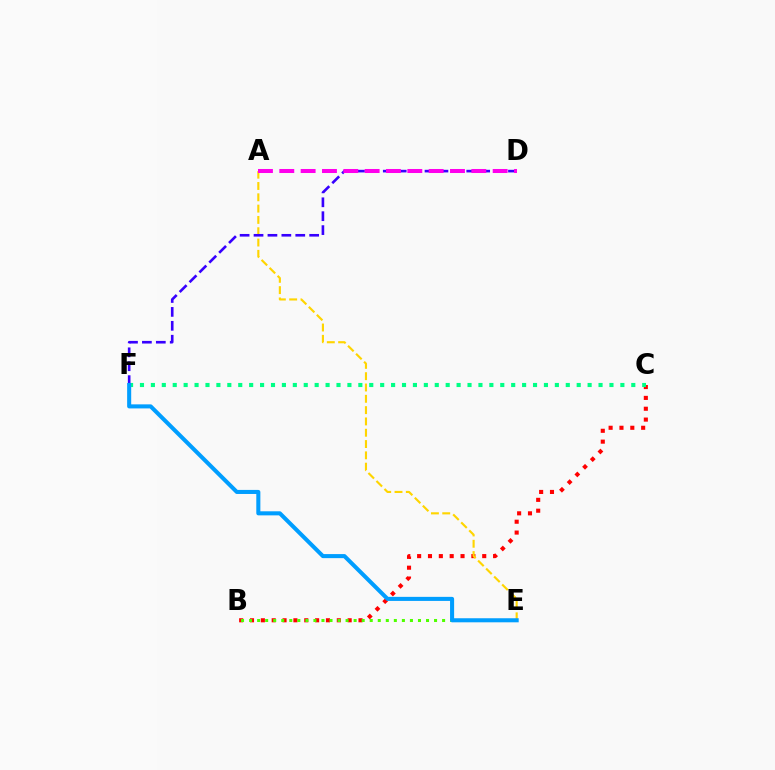{('B', 'C'): [{'color': '#ff0000', 'line_style': 'dotted', 'thickness': 2.95}], ('A', 'E'): [{'color': '#ffd500', 'line_style': 'dashed', 'thickness': 1.54}], ('B', 'E'): [{'color': '#4fff00', 'line_style': 'dotted', 'thickness': 2.19}], ('D', 'F'): [{'color': '#3700ff', 'line_style': 'dashed', 'thickness': 1.89}], ('A', 'D'): [{'color': '#ff00ed', 'line_style': 'dashed', 'thickness': 2.9}], ('C', 'F'): [{'color': '#00ff86', 'line_style': 'dotted', 'thickness': 2.97}], ('E', 'F'): [{'color': '#009eff', 'line_style': 'solid', 'thickness': 2.92}]}